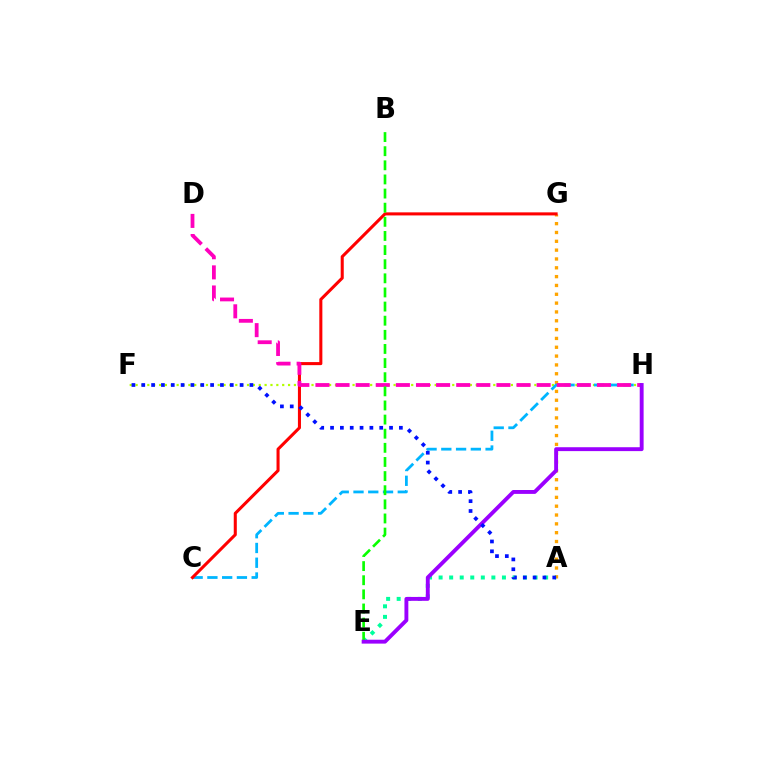{('A', 'G'): [{'color': '#ffa500', 'line_style': 'dotted', 'thickness': 2.4}], ('F', 'H'): [{'color': '#b3ff00', 'line_style': 'dotted', 'thickness': 1.59}], ('C', 'H'): [{'color': '#00b5ff', 'line_style': 'dashed', 'thickness': 2.0}], ('A', 'E'): [{'color': '#00ff9d', 'line_style': 'dotted', 'thickness': 2.87}], ('C', 'G'): [{'color': '#ff0000', 'line_style': 'solid', 'thickness': 2.2}], ('D', 'H'): [{'color': '#ff00bd', 'line_style': 'dashed', 'thickness': 2.73}], ('B', 'E'): [{'color': '#08ff00', 'line_style': 'dashed', 'thickness': 1.92}], ('E', 'H'): [{'color': '#9b00ff', 'line_style': 'solid', 'thickness': 2.8}], ('A', 'F'): [{'color': '#0010ff', 'line_style': 'dotted', 'thickness': 2.67}]}